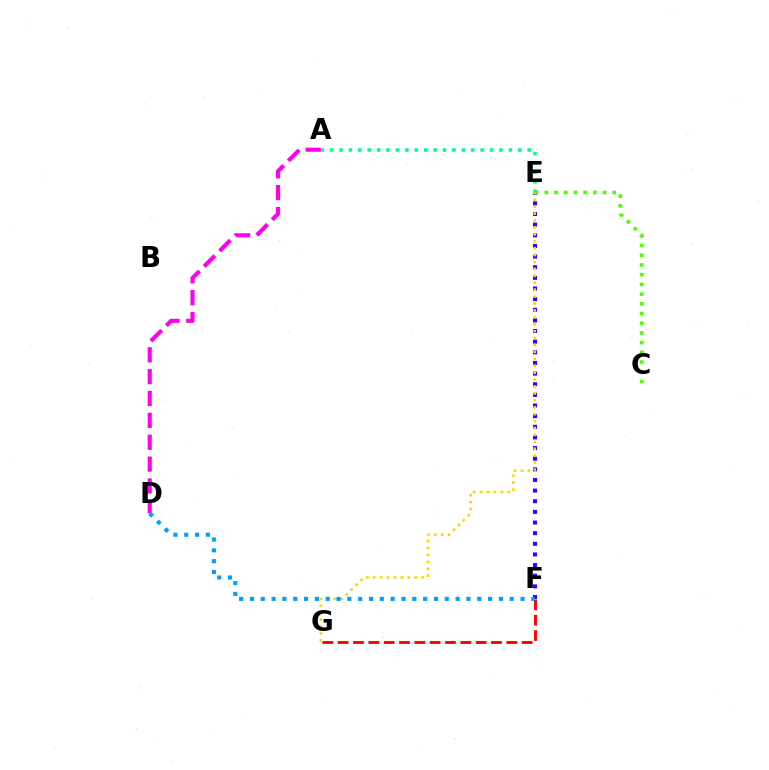{('A', 'E'): [{'color': '#00ff86', 'line_style': 'dotted', 'thickness': 2.56}], ('E', 'F'): [{'color': '#3700ff', 'line_style': 'dotted', 'thickness': 2.89}], ('C', 'E'): [{'color': '#4fff00', 'line_style': 'dotted', 'thickness': 2.64}], ('F', 'G'): [{'color': '#ff0000', 'line_style': 'dashed', 'thickness': 2.08}], ('E', 'G'): [{'color': '#ffd500', 'line_style': 'dotted', 'thickness': 1.88}], ('A', 'D'): [{'color': '#ff00ed', 'line_style': 'dashed', 'thickness': 2.97}], ('D', 'F'): [{'color': '#009eff', 'line_style': 'dotted', 'thickness': 2.94}]}